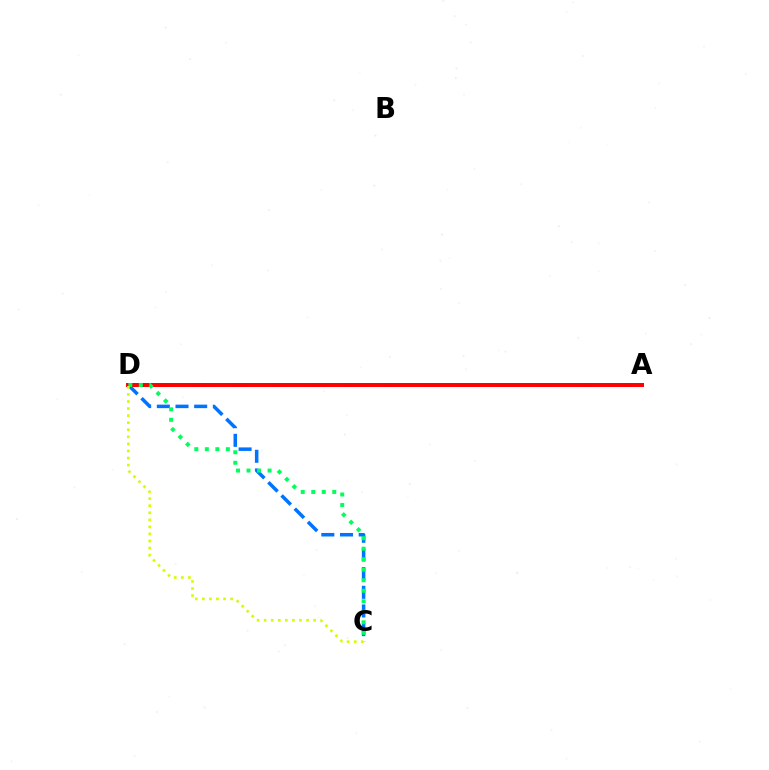{('C', 'D'): [{'color': '#0074ff', 'line_style': 'dashed', 'thickness': 2.54}, {'color': '#00ff5c', 'line_style': 'dotted', 'thickness': 2.86}, {'color': '#d1ff00', 'line_style': 'dotted', 'thickness': 1.92}], ('A', 'D'): [{'color': '#b900ff', 'line_style': 'dotted', 'thickness': 2.75}, {'color': '#ff0000', 'line_style': 'solid', 'thickness': 2.86}]}